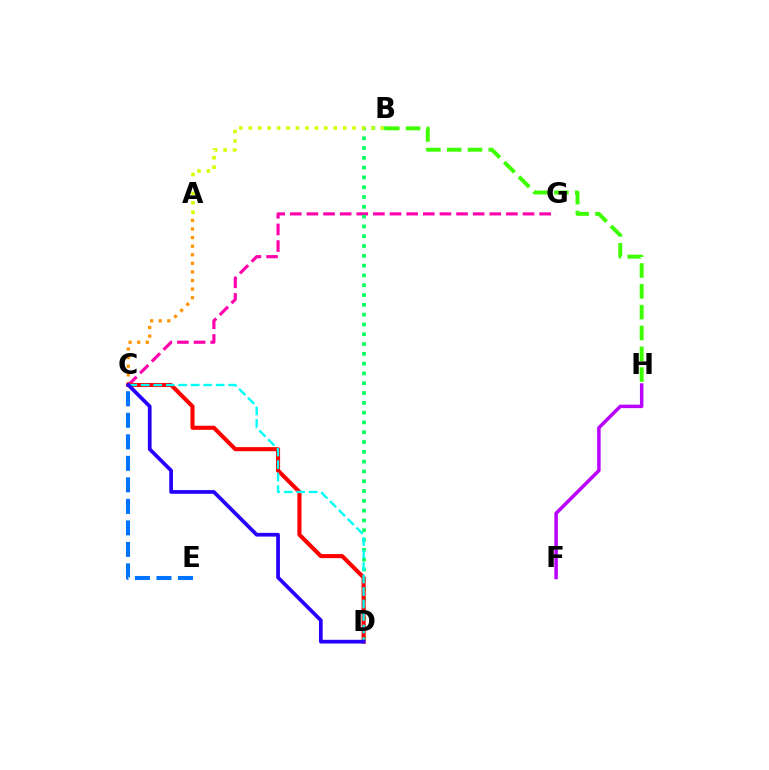{('A', 'C'): [{'color': '#ff9400', 'line_style': 'dotted', 'thickness': 2.33}], ('C', 'G'): [{'color': '#ff00ac', 'line_style': 'dashed', 'thickness': 2.26}], ('B', 'D'): [{'color': '#00ff5c', 'line_style': 'dotted', 'thickness': 2.66}], ('C', 'D'): [{'color': '#ff0000', 'line_style': 'solid', 'thickness': 2.94}, {'color': '#00fff6', 'line_style': 'dashed', 'thickness': 1.7}, {'color': '#2500ff', 'line_style': 'solid', 'thickness': 2.68}], ('A', 'B'): [{'color': '#d1ff00', 'line_style': 'dotted', 'thickness': 2.56}], ('C', 'E'): [{'color': '#0074ff', 'line_style': 'dashed', 'thickness': 2.92}], ('F', 'H'): [{'color': '#b900ff', 'line_style': 'solid', 'thickness': 2.5}], ('B', 'H'): [{'color': '#3dff00', 'line_style': 'dashed', 'thickness': 2.83}]}